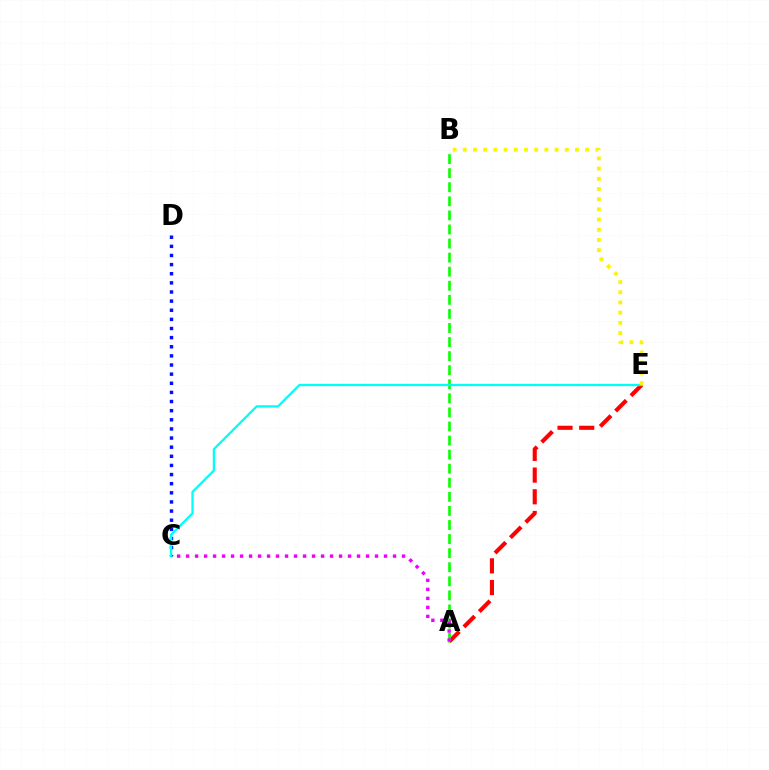{('A', 'E'): [{'color': '#ff0000', 'line_style': 'dashed', 'thickness': 2.95}], ('C', 'D'): [{'color': '#0010ff', 'line_style': 'dotted', 'thickness': 2.48}], ('A', 'B'): [{'color': '#08ff00', 'line_style': 'dashed', 'thickness': 1.91}], ('C', 'E'): [{'color': '#00fff6', 'line_style': 'solid', 'thickness': 1.64}], ('B', 'E'): [{'color': '#fcf500', 'line_style': 'dotted', 'thickness': 2.77}], ('A', 'C'): [{'color': '#ee00ff', 'line_style': 'dotted', 'thickness': 2.44}]}